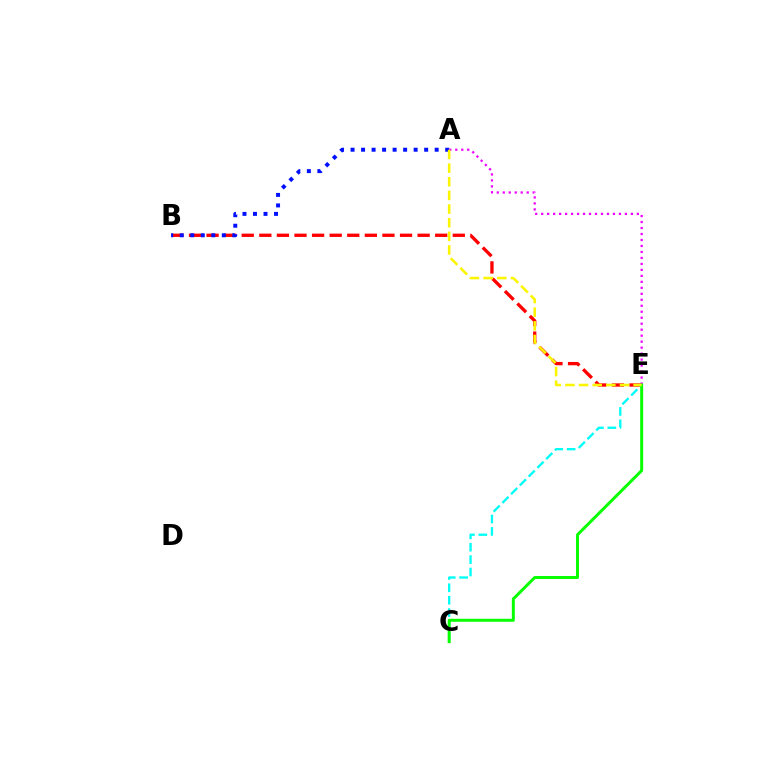{('B', 'E'): [{'color': '#ff0000', 'line_style': 'dashed', 'thickness': 2.39}], ('C', 'E'): [{'color': '#00fff6', 'line_style': 'dashed', 'thickness': 1.68}, {'color': '#08ff00', 'line_style': 'solid', 'thickness': 2.14}], ('A', 'B'): [{'color': '#0010ff', 'line_style': 'dotted', 'thickness': 2.86}], ('A', 'E'): [{'color': '#ee00ff', 'line_style': 'dotted', 'thickness': 1.62}, {'color': '#fcf500', 'line_style': 'dashed', 'thickness': 1.85}]}